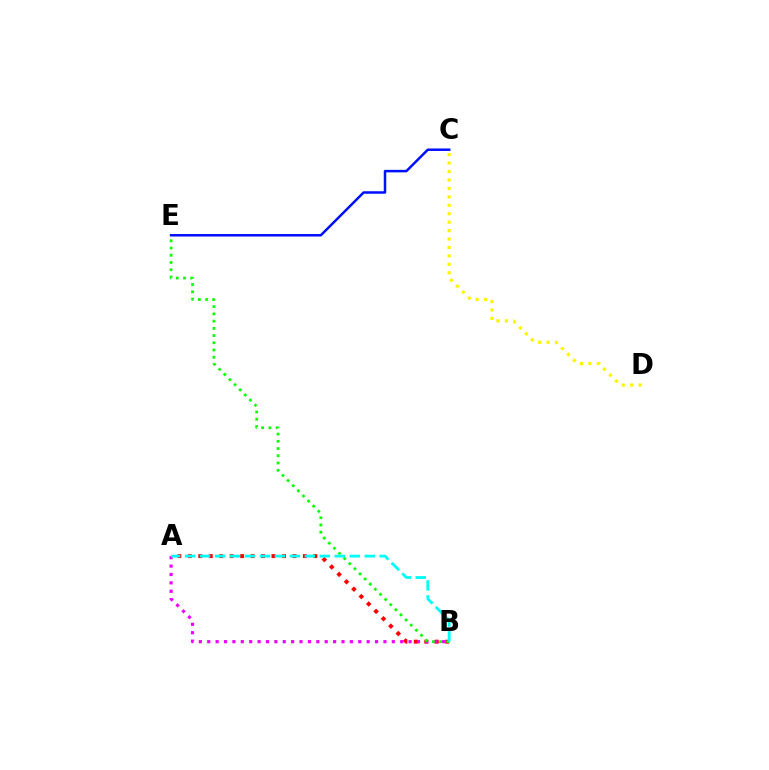{('A', 'B'): [{'color': '#ff0000', 'line_style': 'dotted', 'thickness': 2.84}, {'color': '#ee00ff', 'line_style': 'dotted', 'thickness': 2.28}, {'color': '#00fff6', 'line_style': 'dashed', 'thickness': 2.03}], ('C', 'E'): [{'color': '#0010ff', 'line_style': 'solid', 'thickness': 1.8}], ('B', 'E'): [{'color': '#08ff00', 'line_style': 'dotted', 'thickness': 1.97}], ('C', 'D'): [{'color': '#fcf500', 'line_style': 'dotted', 'thickness': 2.29}]}